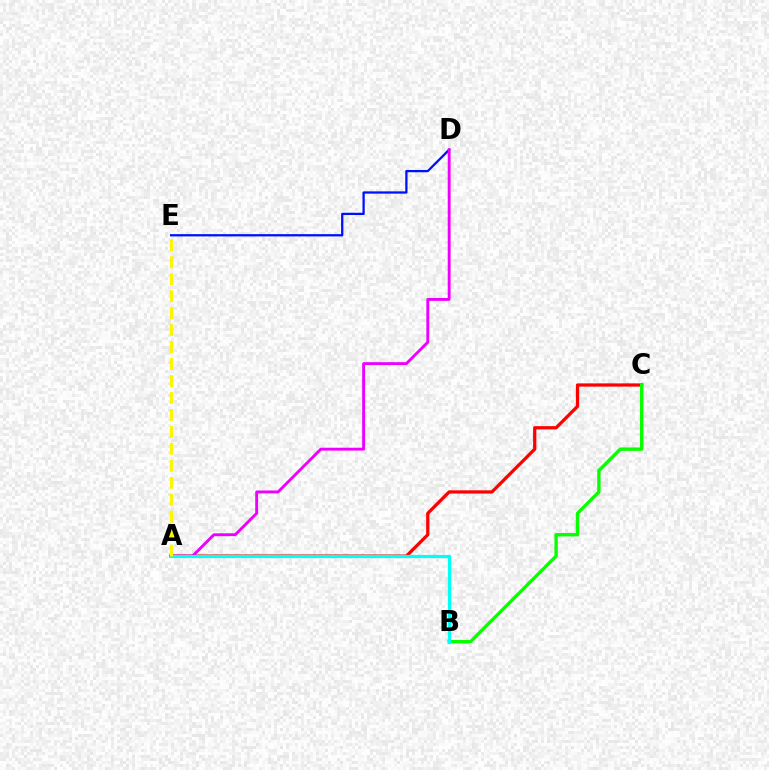{('A', 'C'): [{'color': '#ff0000', 'line_style': 'solid', 'thickness': 2.34}], ('D', 'E'): [{'color': '#0010ff', 'line_style': 'solid', 'thickness': 1.63}], ('A', 'D'): [{'color': '#ee00ff', 'line_style': 'solid', 'thickness': 2.08}], ('B', 'C'): [{'color': '#08ff00', 'line_style': 'solid', 'thickness': 2.43}], ('A', 'B'): [{'color': '#00fff6', 'line_style': 'solid', 'thickness': 2.31}], ('A', 'E'): [{'color': '#fcf500', 'line_style': 'dashed', 'thickness': 2.3}]}